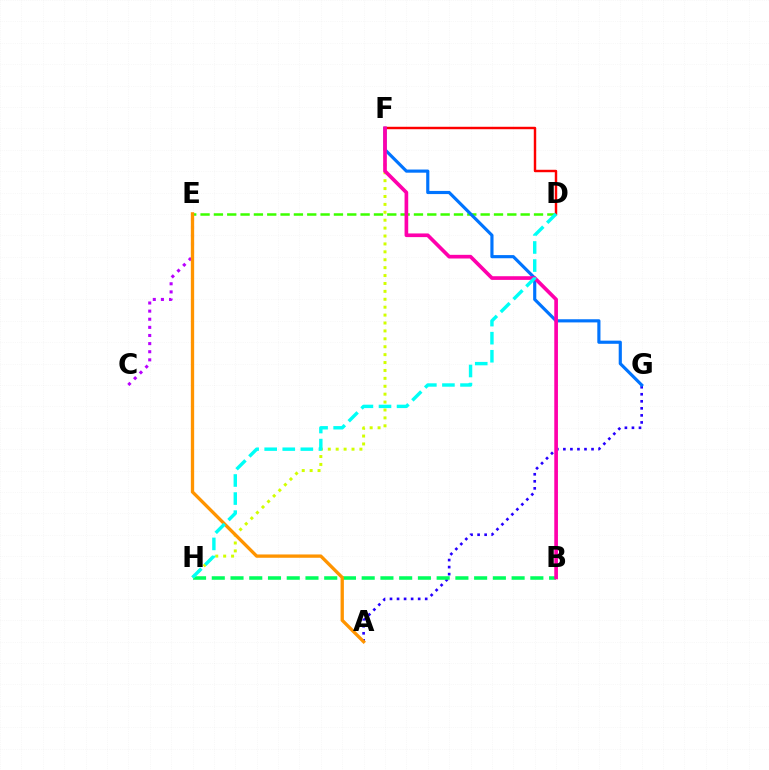{('C', 'E'): [{'color': '#b900ff', 'line_style': 'dotted', 'thickness': 2.21}], ('A', 'G'): [{'color': '#2500ff', 'line_style': 'dotted', 'thickness': 1.91}], ('D', 'E'): [{'color': '#3dff00', 'line_style': 'dashed', 'thickness': 1.81}], ('B', 'H'): [{'color': '#00ff5c', 'line_style': 'dashed', 'thickness': 2.55}], ('F', 'H'): [{'color': '#d1ff00', 'line_style': 'dotted', 'thickness': 2.15}], ('D', 'F'): [{'color': '#ff0000', 'line_style': 'solid', 'thickness': 1.75}], ('F', 'G'): [{'color': '#0074ff', 'line_style': 'solid', 'thickness': 2.27}], ('B', 'F'): [{'color': '#ff00ac', 'line_style': 'solid', 'thickness': 2.64}], ('A', 'E'): [{'color': '#ff9400', 'line_style': 'solid', 'thickness': 2.39}], ('D', 'H'): [{'color': '#00fff6', 'line_style': 'dashed', 'thickness': 2.45}]}